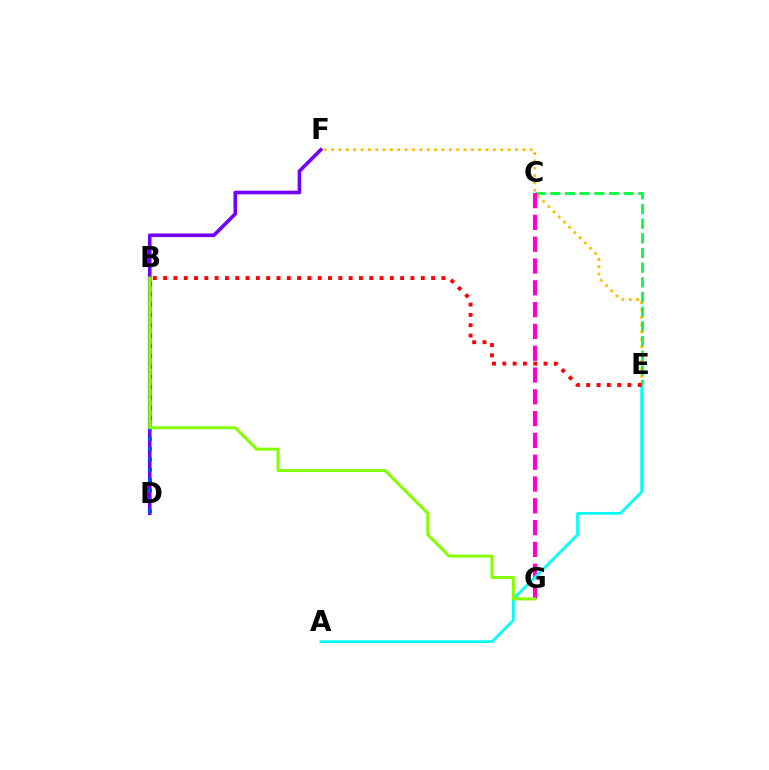{('E', 'F'): [{'color': '#ffbd00', 'line_style': 'dotted', 'thickness': 2.0}], ('C', 'E'): [{'color': '#00ff39', 'line_style': 'dashed', 'thickness': 1.99}], ('C', 'G'): [{'color': '#ff00cf', 'line_style': 'dashed', 'thickness': 2.96}], ('A', 'E'): [{'color': '#00fff6', 'line_style': 'solid', 'thickness': 1.97}], ('D', 'F'): [{'color': '#7200ff', 'line_style': 'solid', 'thickness': 2.6}], ('B', 'E'): [{'color': '#ff0000', 'line_style': 'dotted', 'thickness': 2.8}], ('B', 'D'): [{'color': '#004bff', 'line_style': 'dotted', 'thickness': 2.8}], ('B', 'G'): [{'color': '#84ff00', 'line_style': 'solid', 'thickness': 2.17}]}